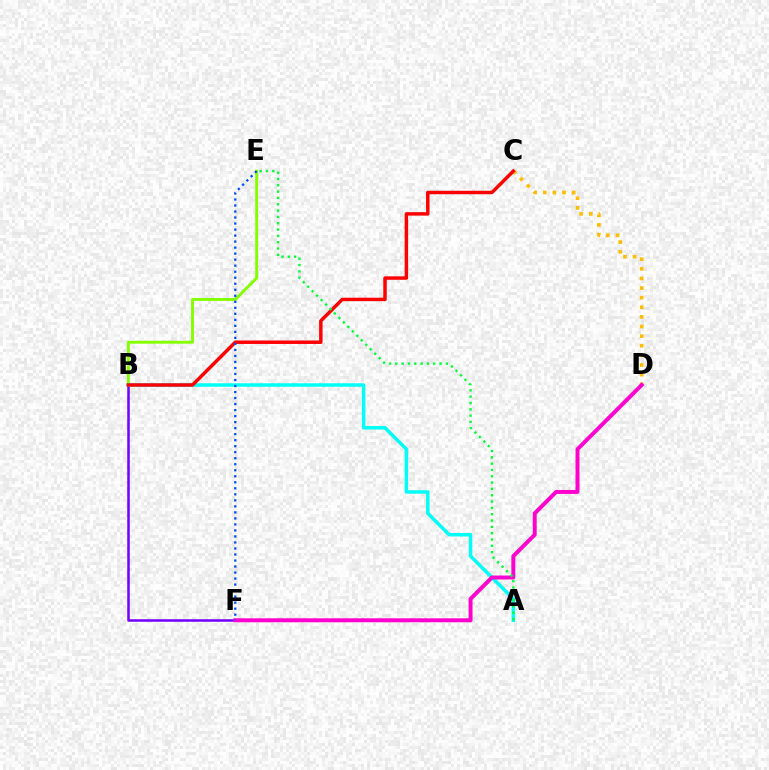{('B', 'E'): [{'color': '#84ff00', 'line_style': 'solid', 'thickness': 2.11}], ('B', 'F'): [{'color': '#7200ff', 'line_style': 'solid', 'thickness': 1.81}], ('A', 'B'): [{'color': '#00fff6', 'line_style': 'solid', 'thickness': 2.5}], ('C', 'D'): [{'color': '#ffbd00', 'line_style': 'dotted', 'thickness': 2.61}], ('D', 'F'): [{'color': '#ff00cf', 'line_style': 'solid', 'thickness': 2.85}], ('B', 'C'): [{'color': '#ff0000', 'line_style': 'solid', 'thickness': 2.5}], ('A', 'E'): [{'color': '#00ff39', 'line_style': 'dotted', 'thickness': 1.72}], ('E', 'F'): [{'color': '#004bff', 'line_style': 'dotted', 'thickness': 1.63}]}